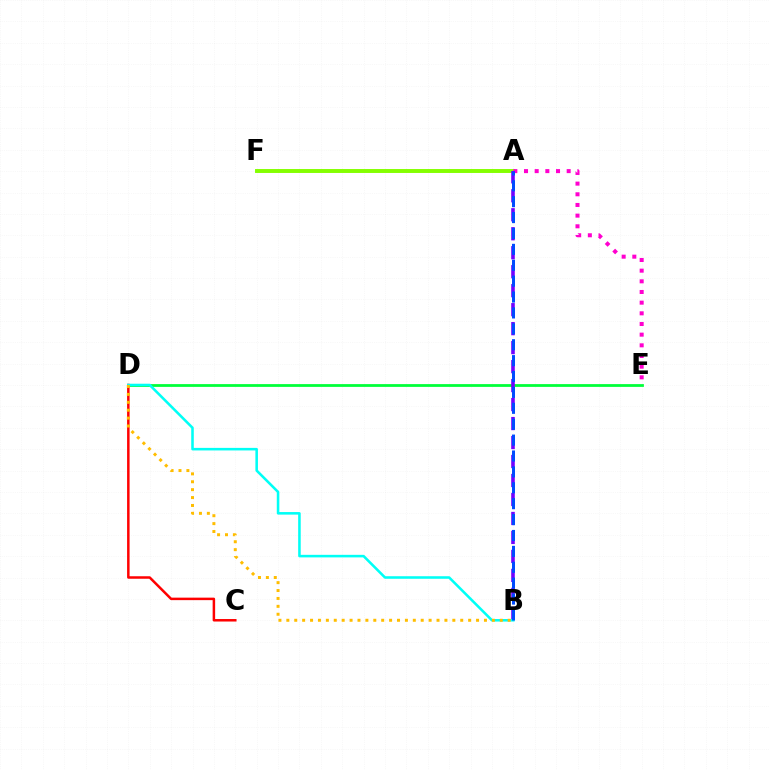{('A', 'F'): [{'color': '#84ff00', 'line_style': 'solid', 'thickness': 2.83}], ('A', 'E'): [{'color': '#ff00cf', 'line_style': 'dotted', 'thickness': 2.9}], ('D', 'E'): [{'color': '#00ff39', 'line_style': 'solid', 'thickness': 2.0}], ('C', 'D'): [{'color': '#ff0000', 'line_style': 'solid', 'thickness': 1.8}], ('A', 'B'): [{'color': '#7200ff', 'line_style': 'dashed', 'thickness': 2.58}, {'color': '#004bff', 'line_style': 'dashed', 'thickness': 2.16}], ('B', 'D'): [{'color': '#00fff6', 'line_style': 'solid', 'thickness': 1.84}, {'color': '#ffbd00', 'line_style': 'dotted', 'thickness': 2.15}]}